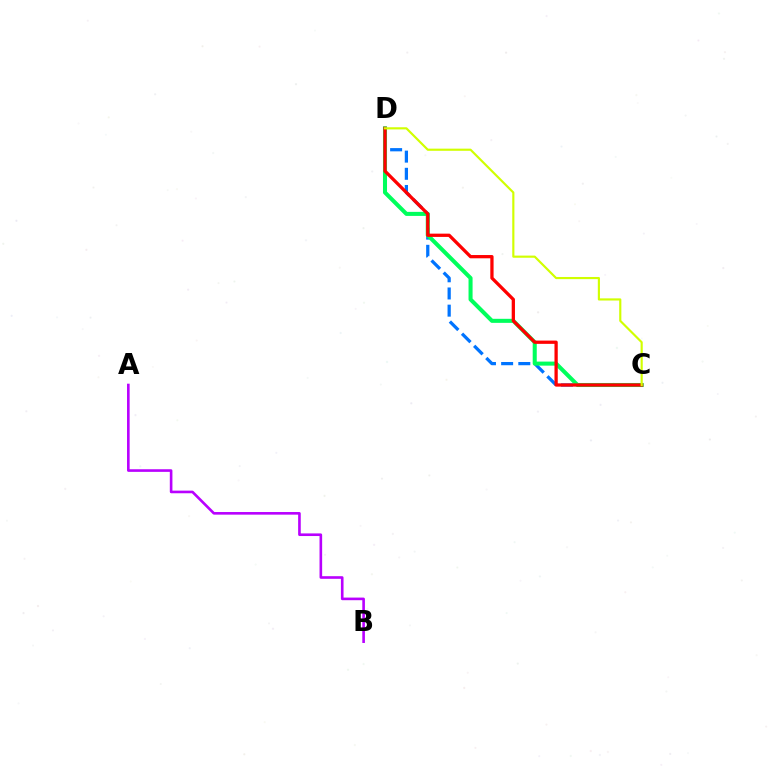{('C', 'D'): [{'color': '#0074ff', 'line_style': 'dashed', 'thickness': 2.33}, {'color': '#00ff5c', 'line_style': 'solid', 'thickness': 2.91}, {'color': '#ff0000', 'line_style': 'solid', 'thickness': 2.35}, {'color': '#d1ff00', 'line_style': 'solid', 'thickness': 1.55}], ('A', 'B'): [{'color': '#b900ff', 'line_style': 'solid', 'thickness': 1.89}]}